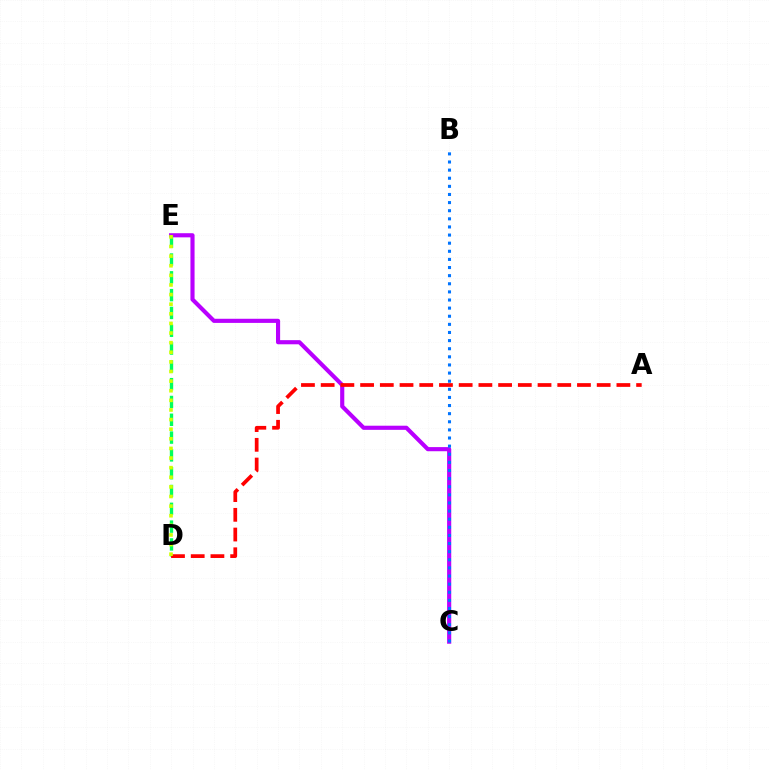{('C', 'E'): [{'color': '#b900ff', 'line_style': 'solid', 'thickness': 2.97}], ('D', 'E'): [{'color': '#00ff5c', 'line_style': 'dashed', 'thickness': 2.42}, {'color': '#d1ff00', 'line_style': 'dotted', 'thickness': 2.61}], ('B', 'C'): [{'color': '#0074ff', 'line_style': 'dotted', 'thickness': 2.21}], ('A', 'D'): [{'color': '#ff0000', 'line_style': 'dashed', 'thickness': 2.68}]}